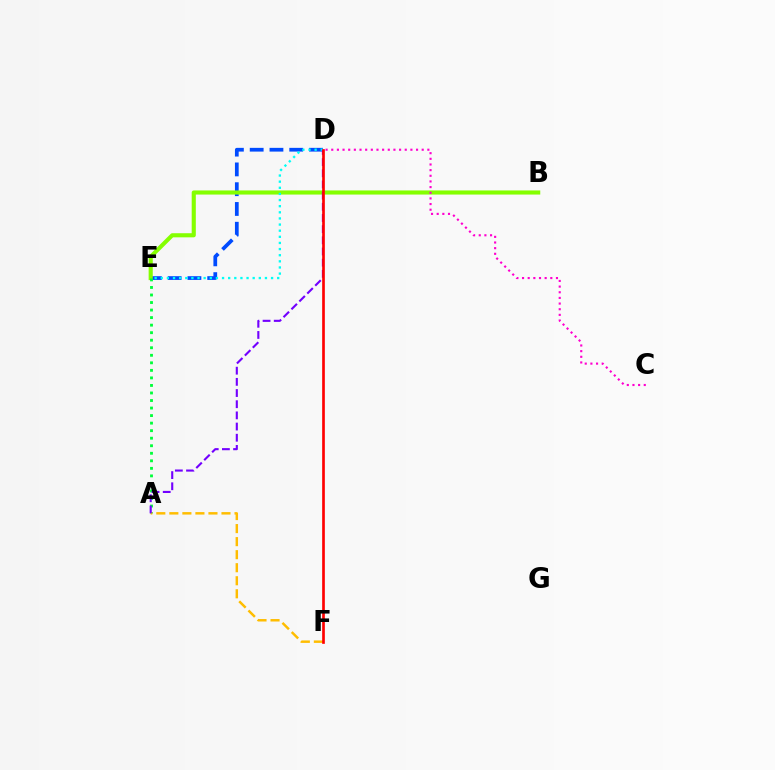{('D', 'E'): [{'color': '#004bff', 'line_style': 'dashed', 'thickness': 2.69}, {'color': '#00fff6', 'line_style': 'dotted', 'thickness': 1.66}], ('B', 'E'): [{'color': '#84ff00', 'line_style': 'solid', 'thickness': 2.96}], ('A', 'E'): [{'color': '#00ff39', 'line_style': 'dotted', 'thickness': 2.05}], ('A', 'F'): [{'color': '#ffbd00', 'line_style': 'dashed', 'thickness': 1.77}], ('C', 'D'): [{'color': '#ff00cf', 'line_style': 'dotted', 'thickness': 1.54}], ('A', 'D'): [{'color': '#7200ff', 'line_style': 'dashed', 'thickness': 1.52}], ('D', 'F'): [{'color': '#ff0000', 'line_style': 'solid', 'thickness': 1.92}]}